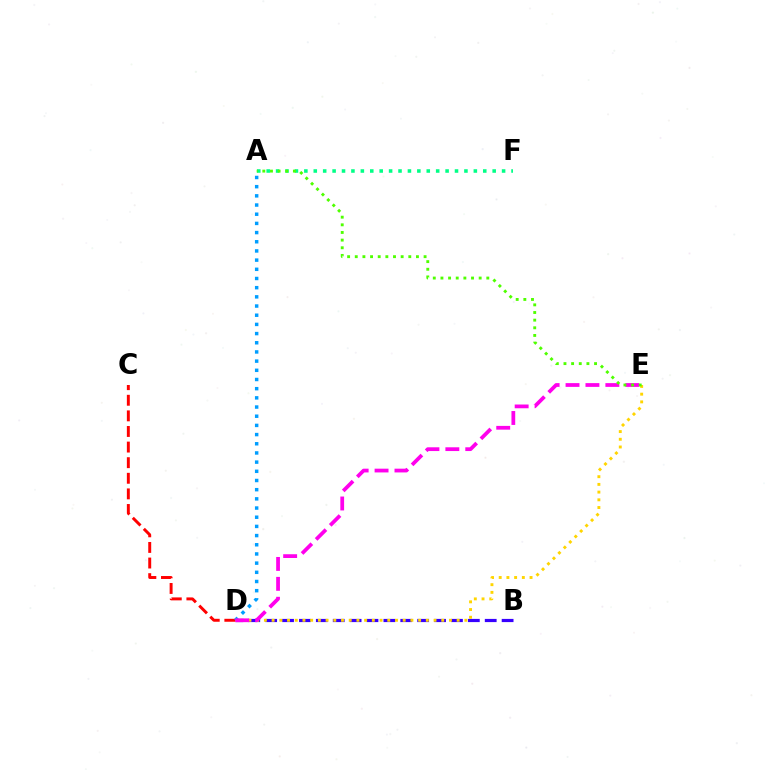{('A', 'F'): [{'color': '#00ff86', 'line_style': 'dotted', 'thickness': 2.56}], ('B', 'D'): [{'color': '#3700ff', 'line_style': 'dashed', 'thickness': 2.29}], ('C', 'D'): [{'color': '#ff0000', 'line_style': 'dashed', 'thickness': 2.12}], ('D', 'E'): [{'color': '#ffd500', 'line_style': 'dotted', 'thickness': 2.09}, {'color': '#ff00ed', 'line_style': 'dashed', 'thickness': 2.7}], ('A', 'D'): [{'color': '#009eff', 'line_style': 'dotted', 'thickness': 2.49}], ('A', 'E'): [{'color': '#4fff00', 'line_style': 'dotted', 'thickness': 2.08}]}